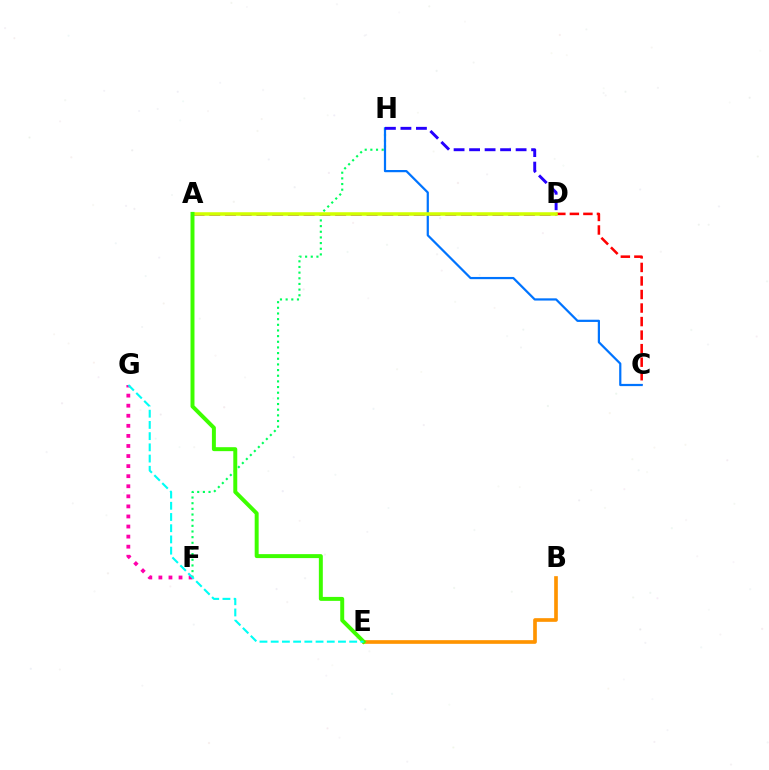{('B', 'E'): [{'color': '#ff9400', 'line_style': 'solid', 'thickness': 2.64}], ('A', 'D'): [{'color': '#b900ff', 'line_style': 'dashed', 'thickness': 2.14}, {'color': '#d1ff00', 'line_style': 'solid', 'thickness': 2.55}], ('C', 'D'): [{'color': '#ff0000', 'line_style': 'dashed', 'thickness': 1.84}], ('F', 'H'): [{'color': '#00ff5c', 'line_style': 'dotted', 'thickness': 1.54}], ('C', 'H'): [{'color': '#0074ff', 'line_style': 'solid', 'thickness': 1.6}], ('A', 'E'): [{'color': '#3dff00', 'line_style': 'solid', 'thickness': 2.85}], ('D', 'H'): [{'color': '#2500ff', 'line_style': 'dashed', 'thickness': 2.11}], ('F', 'G'): [{'color': '#ff00ac', 'line_style': 'dotted', 'thickness': 2.74}], ('E', 'G'): [{'color': '#00fff6', 'line_style': 'dashed', 'thickness': 1.52}]}